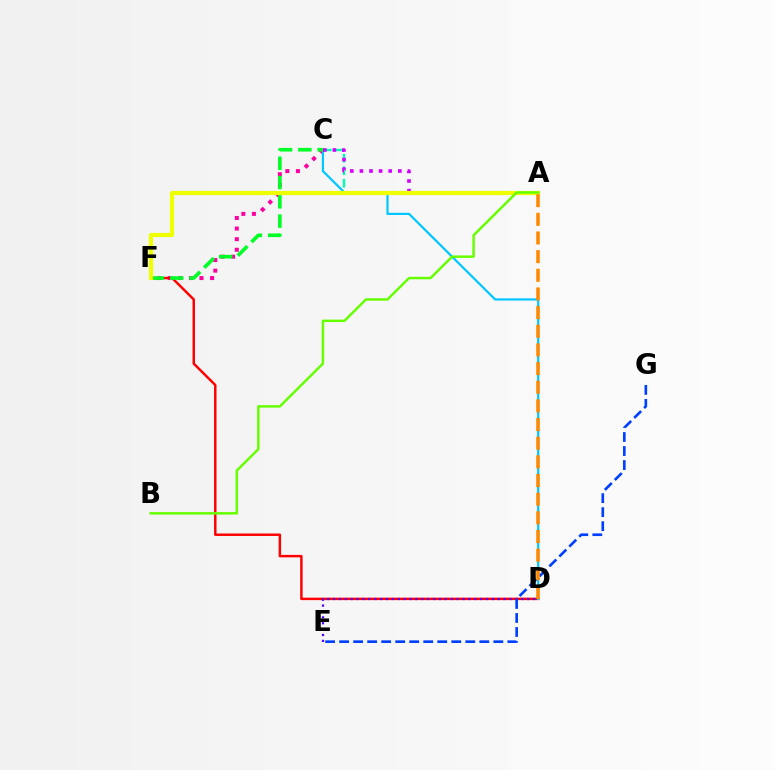{('C', 'F'): [{'color': '#ff00a0', 'line_style': 'dotted', 'thickness': 2.88}, {'color': '#00ff27', 'line_style': 'dashed', 'thickness': 2.62}], ('D', 'F'): [{'color': '#ff0000', 'line_style': 'solid', 'thickness': 1.77}], ('C', 'D'): [{'color': '#00c7ff', 'line_style': 'solid', 'thickness': 1.59}], ('A', 'C'): [{'color': '#00ffaf', 'line_style': 'dashed', 'thickness': 1.69}, {'color': '#d600ff', 'line_style': 'dotted', 'thickness': 2.61}], ('D', 'E'): [{'color': '#4f00ff', 'line_style': 'dotted', 'thickness': 1.6}], ('E', 'G'): [{'color': '#003fff', 'line_style': 'dashed', 'thickness': 1.9}], ('A', 'F'): [{'color': '#eeff00', 'line_style': 'solid', 'thickness': 2.99}], ('A', 'D'): [{'color': '#ff8800', 'line_style': 'dashed', 'thickness': 2.53}], ('A', 'B'): [{'color': '#66ff00', 'line_style': 'solid', 'thickness': 1.78}]}